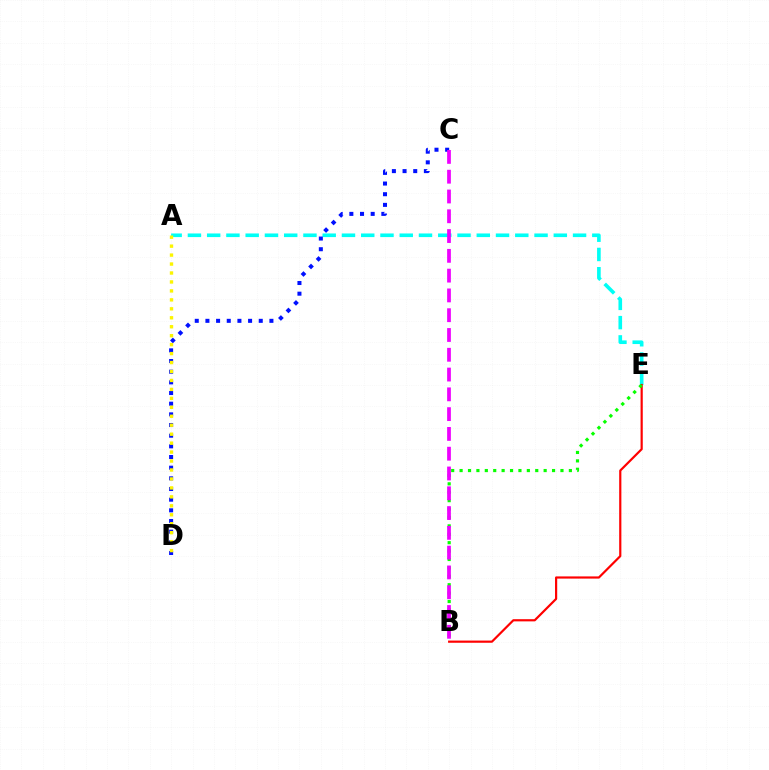{('A', 'E'): [{'color': '#00fff6', 'line_style': 'dashed', 'thickness': 2.62}], ('B', 'E'): [{'color': '#ff0000', 'line_style': 'solid', 'thickness': 1.58}, {'color': '#08ff00', 'line_style': 'dotted', 'thickness': 2.28}], ('C', 'D'): [{'color': '#0010ff', 'line_style': 'dotted', 'thickness': 2.9}], ('A', 'D'): [{'color': '#fcf500', 'line_style': 'dotted', 'thickness': 2.43}], ('B', 'C'): [{'color': '#ee00ff', 'line_style': 'dashed', 'thickness': 2.69}]}